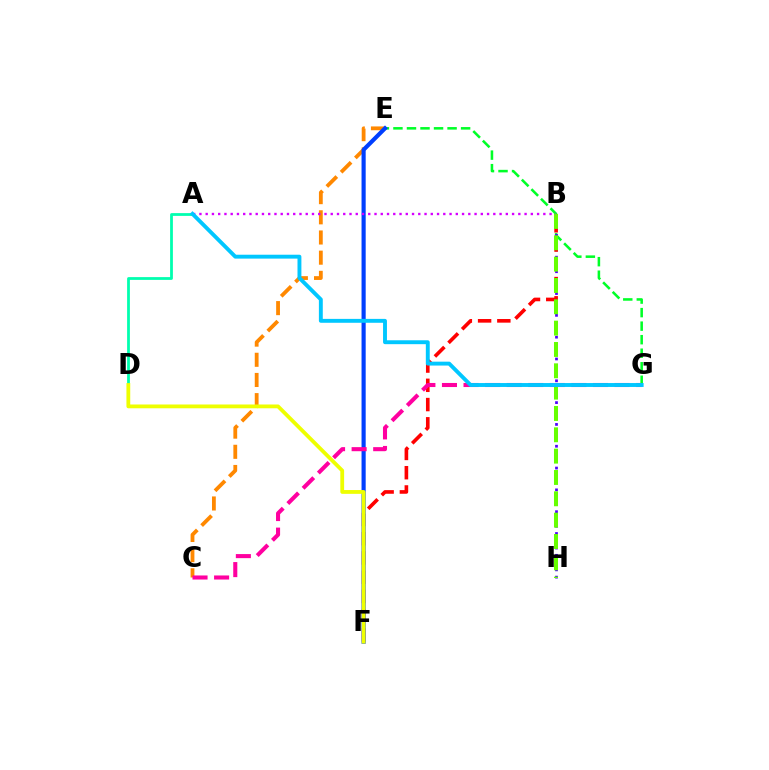{('A', 'D'): [{'color': '#00ffaf', 'line_style': 'solid', 'thickness': 2.0}], ('E', 'G'): [{'color': '#00ff27', 'line_style': 'dashed', 'thickness': 1.84}], ('B', 'H'): [{'color': '#4f00ff', 'line_style': 'dotted', 'thickness': 1.98}, {'color': '#66ff00', 'line_style': 'dashed', 'thickness': 2.9}], ('C', 'E'): [{'color': '#ff8800', 'line_style': 'dashed', 'thickness': 2.74}], ('B', 'F'): [{'color': '#ff0000', 'line_style': 'dashed', 'thickness': 2.62}], ('E', 'F'): [{'color': '#003fff', 'line_style': 'solid', 'thickness': 2.98}], ('C', 'G'): [{'color': '#ff00a0', 'line_style': 'dashed', 'thickness': 2.93}], ('A', 'B'): [{'color': '#d600ff', 'line_style': 'dotted', 'thickness': 1.7}], ('D', 'F'): [{'color': '#eeff00', 'line_style': 'solid', 'thickness': 2.74}], ('A', 'G'): [{'color': '#00c7ff', 'line_style': 'solid', 'thickness': 2.81}]}